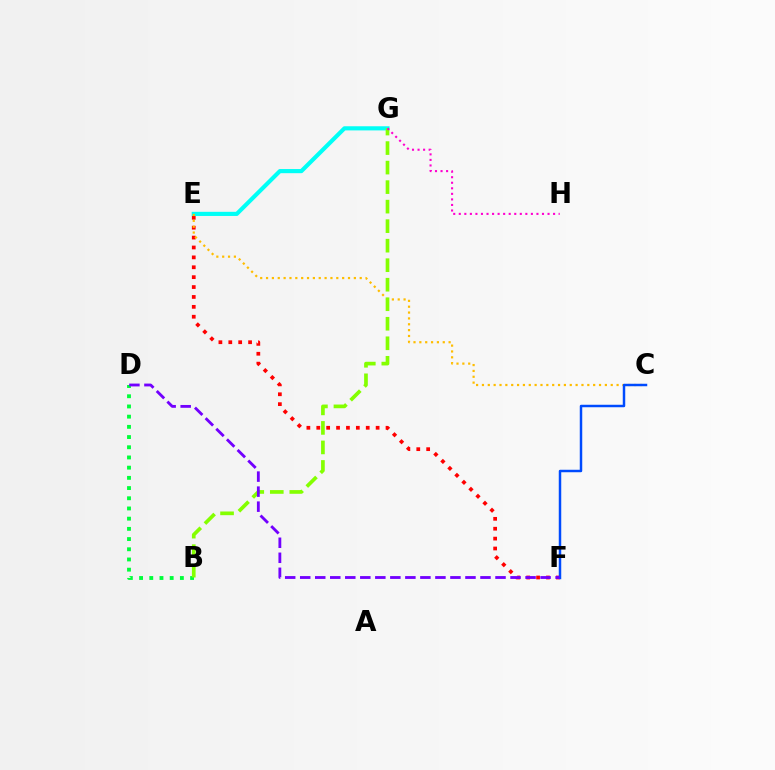{('E', 'F'): [{'color': '#ff0000', 'line_style': 'dotted', 'thickness': 2.69}], ('E', 'G'): [{'color': '#00fff6', 'line_style': 'solid', 'thickness': 2.99}], ('C', 'E'): [{'color': '#ffbd00', 'line_style': 'dotted', 'thickness': 1.59}], ('B', 'D'): [{'color': '#00ff39', 'line_style': 'dotted', 'thickness': 2.77}], ('C', 'F'): [{'color': '#004bff', 'line_style': 'solid', 'thickness': 1.79}], ('B', 'G'): [{'color': '#84ff00', 'line_style': 'dashed', 'thickness': 2.65}], ('G', 'H'): [{'color': '#ff00cf', 'line_style': 'dotted', 'thickness': 1.51}], ('D', 'F'): [{'color': '#7200ff', 'line_style': 'dashed', 'thickness': 2.04}]}